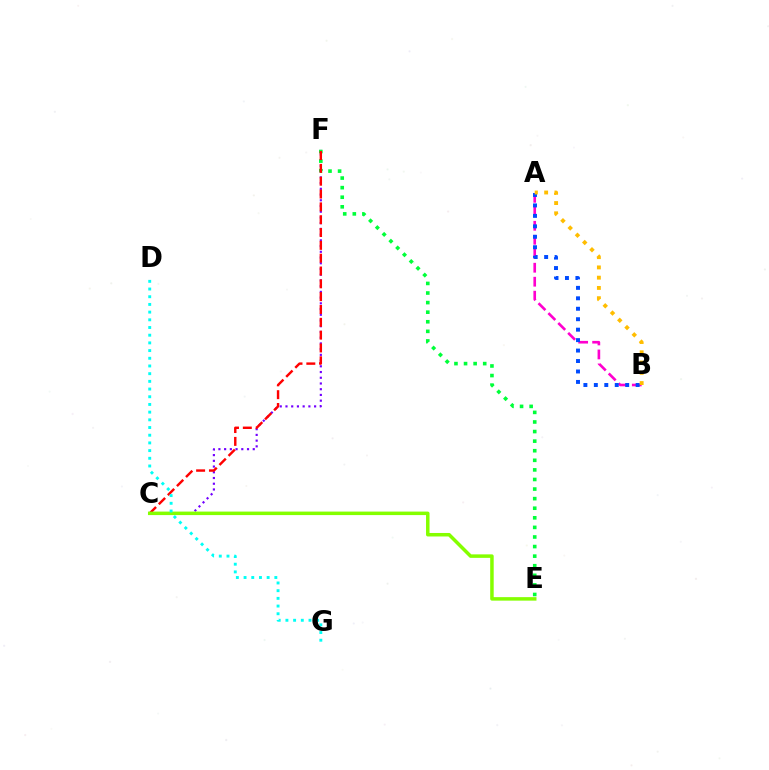{('C', 'F'): [{'color': '#7200ff', 'line_style': 'dotted', 'thickness': 1.56}, {'color': '#ff0000', 'line_style': 'dashed', 'thickness': 1.74}], ('A', 'B'): [{'color': '#ff00cf', 'line_style': 'dashed', 'thickness': 1.9}, {'color': '#004bff', 'line_style': 'dotted', 'thickness': 2.84}, {'color': '#ffbd00', 'line_style': 'dotted', 'thickness': 2.79}], ('E', 'F'): [{'color': '#00ff39', 'line_style': 'dotted', 'thickness': 2.6}], ('C', 'E'): [{'color': '#84ff00', 'line_style': 'solid', 'thickness': 2.52}], ('D', 'G'): [{'color': '#00fff6', 'line_style': 'dotted', 'thickness': 2.09}]}